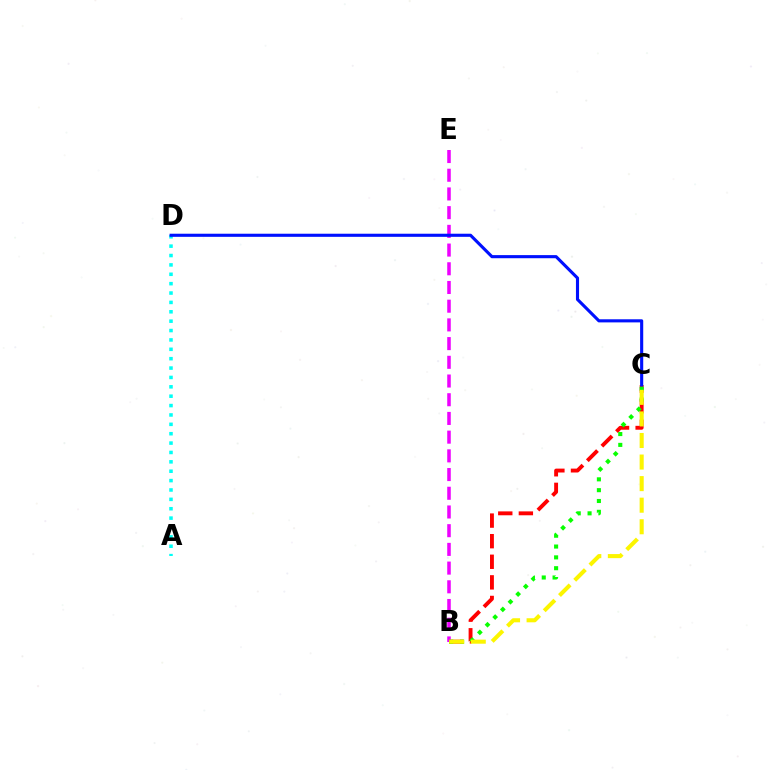{('B', 'C'): [{'color': '#ff0000', 'line_style': 'dashed', 'thickness': 2.8}, {'color': '#08ff00', 'line_style': 'dotted', 'thickness': 2.94}, {'color': '#fcf500', 'line_style': 'dashed', 'thickness': 2.93}], ('B', 'E'): [{'color': '#ee00ff', 'line_style': 'dashed', 'thickness': 2.54}], ('A', 'D'): [{'color': '#00fff6', 'line_style': 'dotted', 'thickness': 2.55}], ('C', 'D'): [{'color': '#0010ff', 'line_style': 'solid', 'thickness': 2.24}]}